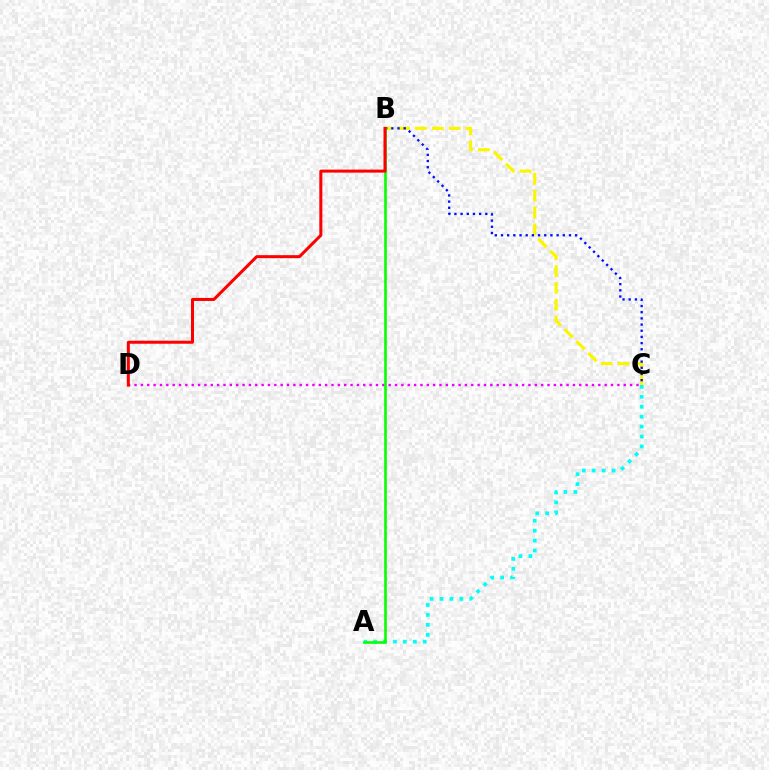{('B', 'C'): [{'color': '#fcf500', 'line_style': 'dashed', 'thickness': 2.29}, {'color': '#0010ff', 'line_style': 'dotted', 'thickness': 1.68}], ('A', 'C'): [{'color': '#00fff6', 'line_style': 'dotted', 'thickness': 2.7}], ('C', 'D'): [{'color': '#ee00ff', 'line_style': 'dotted', 'thickness': 1.73}], ('A', 'B'): [{'color': '#08ff00', 'line_style': 'solid', 'thickness': 1.88}], ('B', 'D'): [{'color': '#ff0000', 'line_style': 'solid', 'thickness': 2.18}]}